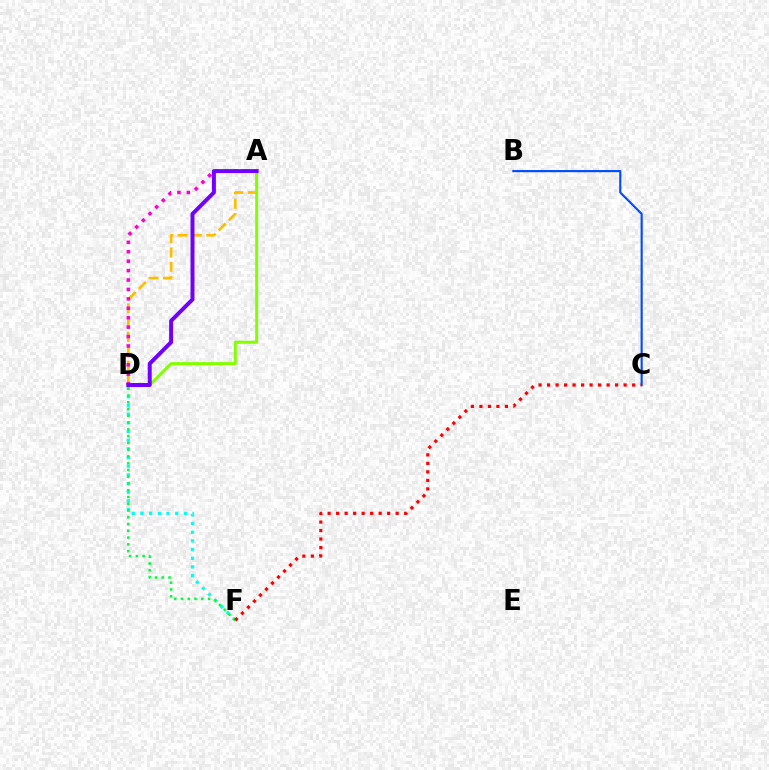{('D', 'F'): [{'color': '#00fff6', 'line_style': 'dotted', 'thickness': 2.36}, {'color': '#00ff39', 'line_style': 'dotted', 'thickness': 1.84}], ('A', 'D'): [{'color': '#ffbd00', 'line_style': 'dashed', 'thickness': 1.95}, {'color': '#84ff00', 'line_style': 'solid', 'thickness': 2.16}, {'color': '#ff00cf', 'line_style': 'dotted', 'thickness': 2.56}, {'color': '#7200ff', 'line_style': 'solid', 'thickness': 2.86}], ('B', 'C'): [{'color': '#004bff', 'line_style': 'solid', 'thickness': 1.54}], ('C', 'F'): [{'color': '#ff0000', 'line_style': 'dotted', 'thickness': 2.31}]}